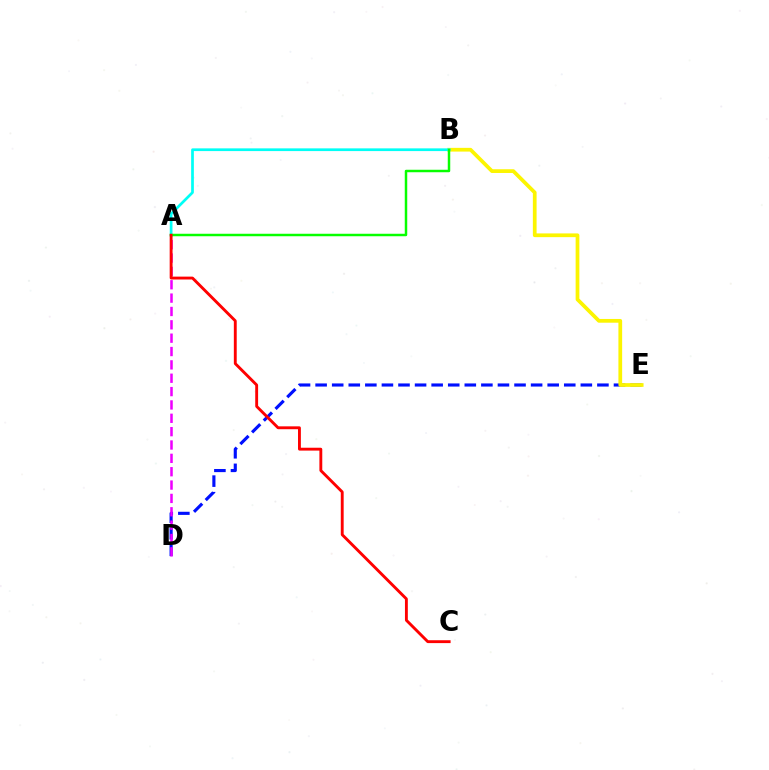{('D', 'E'): [{'color': '#0010ff', 'line_style': 'dashed', 'thickness': 2.25}], ('B', 'E'): [{'color': '#fcf500', 'line_style': 'solid', 'thickness': 2.69}], ('A', 'B'): [{'color': '#00fff6', 'line_style': 'solid', 'thickness': 1.96}, {'color': '#08ff00', 'line_style': 'solid', 'thickness': 1.78}], ('A', 'D'): [{'color': '#ee00ff', 'line_style': 'dashed', 'thickness': 1.81}], ('A', 'C'): [{'color': '#ff0000', 'line_style': 'solid', 'thickness': 2.07}]}